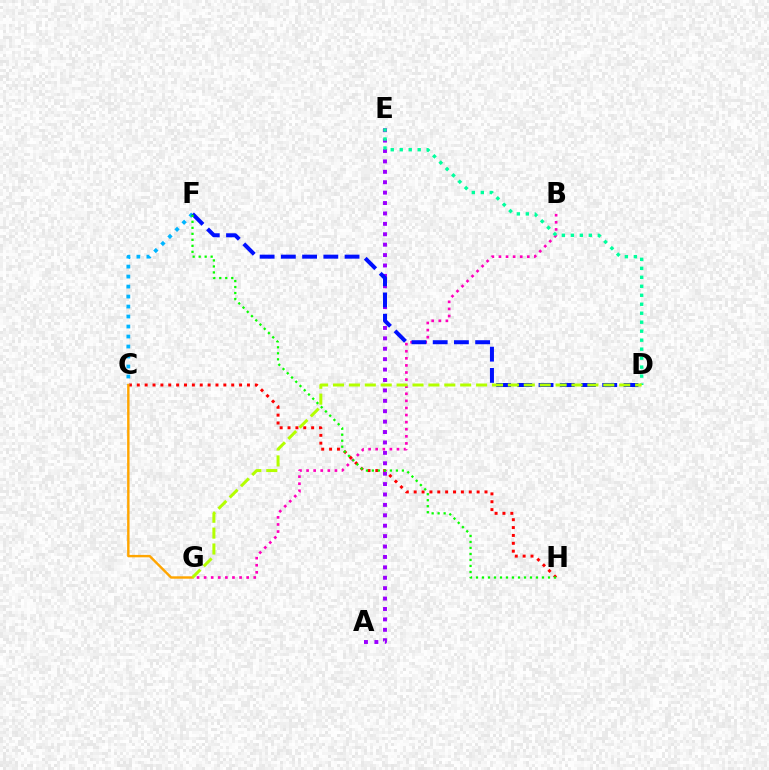{('C', 'H'): [{'color': '#ff0000', 'line_style': 'dotted', 'thickness': 2.14}], ('B', 'G'): [{'color': '#ff00bd', 'line_style': 'dotted', 'thickness': 1.93}], ('A', 'E'): [{'color': '#9b00ff', 'line_style': 'dotted', 'thickness': 2.83}], ('C', 'F'): [{'color': '#00b5ff', 'line_style': 'dotted', 'thickness': 2.71}], ('D', 'F'): [{'color': '#0010ff', 'line_style': 'dashed', 'thickness': 2.88}], ('F', 'H'): [{'color': '#08ff00', 'line_style': 'dotted', 'thickness': 1.63}], ('C', 'G'): [{'color': '#ffa500', 'line_style': 'solid', 'thickness': 1.74}], ('D', 'E'): [{'color': '#00ff9d', 'line_style': 'dotted', 'thickness': 2.44}], ('D', 'G'): [{'color': '#b3ff00', 'line_style': 'dashed', 'thickness': 2.16}]}